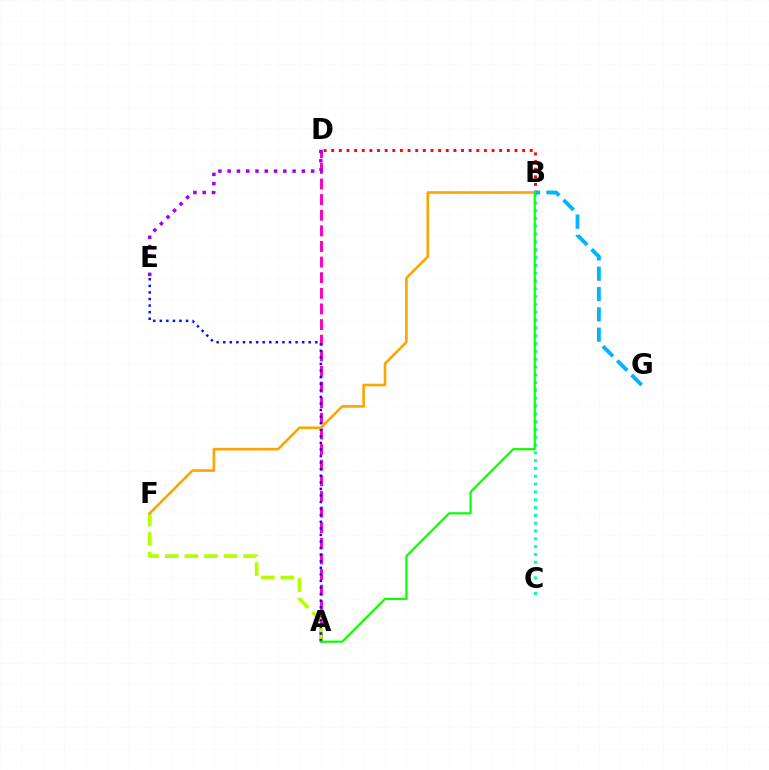{('B', 'D'): [{'color': '#ff0000', 'line_style': 'dotted', 'thickness': 2.07}], ('A', 'D'): [{'color': '#ff00bd', 'line_style': 'dashed', 'thickness': 2.12}], ('B', 'C'): [{'color': '#00ff9d', 'line_style': 'dotted', 'thickness': 2.12}], ('A', 'F'): [{'color': '#b3ff00', 'line_style': 'dashed', 'thickness': 2.66}], ('A', 'E'): [{'color': '#0010ff', 'line_style': 'dotted', 'thickness': 1.79}], ('B', 'G'): [{'color': '#00b5ff', 'line_style': 'dashed', 'thickness': 2.76}], ('B', 'F'): [{'color': '#ffa500', 'line_style': 'solid', 'thickness': 1.9}], ('A', 'B'): [{'color': '#08ff00', 'line_style': 'solid', 'thickness': 1.57}], ('D', 'E'): [{'color': '#9b00ff', 'line_style': 'dotted', 'thickness': 2.52}]}